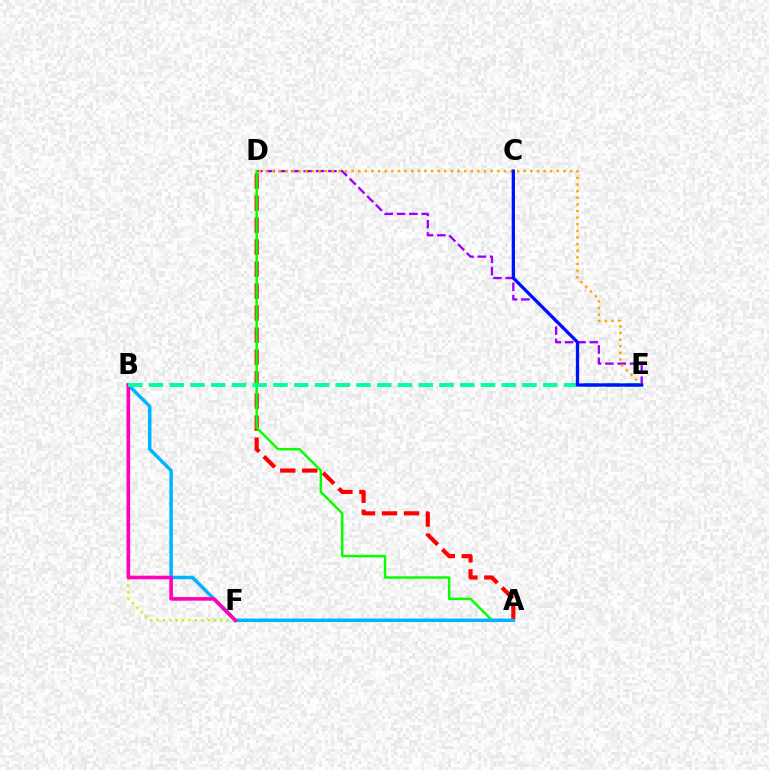{('A', 'D'): [{'color': '#ff0000', 'line_style': 'dashed', 'thickness': 2.99}, {'color': '#08ff00', 'line_style': 'solid', 'thickness': 1.78}], ('D', 'E'): [{'color': '#9b00ff', 'line_style': 'dashed', 'thickness': 1.68}, {'color': '#ffa500', 'line_style': 'dotted', 'thickness': 1.8}], ('B', 'F'): [{'color': '#b3ff00', 'line_style': 'dotted', 'thickness': 1.73}, {'color': '#ff00bd', 'line_style': 'solid', 'thickness': 2.6}], ('A', 'B'): [{'color': '#00b5ff', 'line_style': 'solid', 'thickness': 2.5}], ('B', 'E'): [{'color': '#00ff9d', 'line_style': 'dashed', 'thickness': 2.82}], ('C', 'E'): [{'color': '#0010ff', 'line_style': 'solid', 'thickness': 2.37}]}